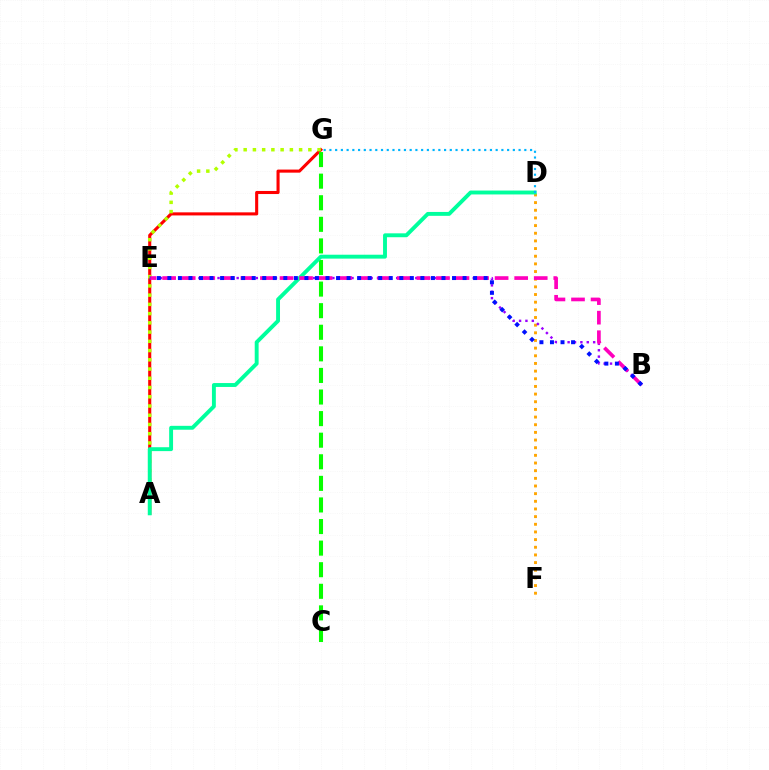{('A', 'G'): [{'color': '#ff0000', 'line_style': 'solid', 'thickness': 2.22}, {'color': '#b3ff00', 'line_style': 'dotted', 'thickness': 2.51}], ('D', 'F'): [{'color': '#ffa500', 'line_style': 'dotted', 'thickness': 2.08}], ('B', 'E'): [{'color': '#9b00ff', 'line_style': 'dotted', 'thickness': 1.73}, {'color': '#ff00bd', 'line_style': 'dashed', 'thickness': 2.66}, {'color': '#0010ff', 'line_style': 'dotted', 'thickness': 2.86}], ('C', 'G'): [{'color': '#08ff00', 'line_style': 'dashed', 'thickness': 2.93}], ('A', 'D'): [{'color': '#00ff9d', 'line_style': 'solid', 'thickness': 2.8}], ('D', 'G'): [{'color': '#00b5ff', 'line_style': 'dotted', 'thickness': 1.56}]}